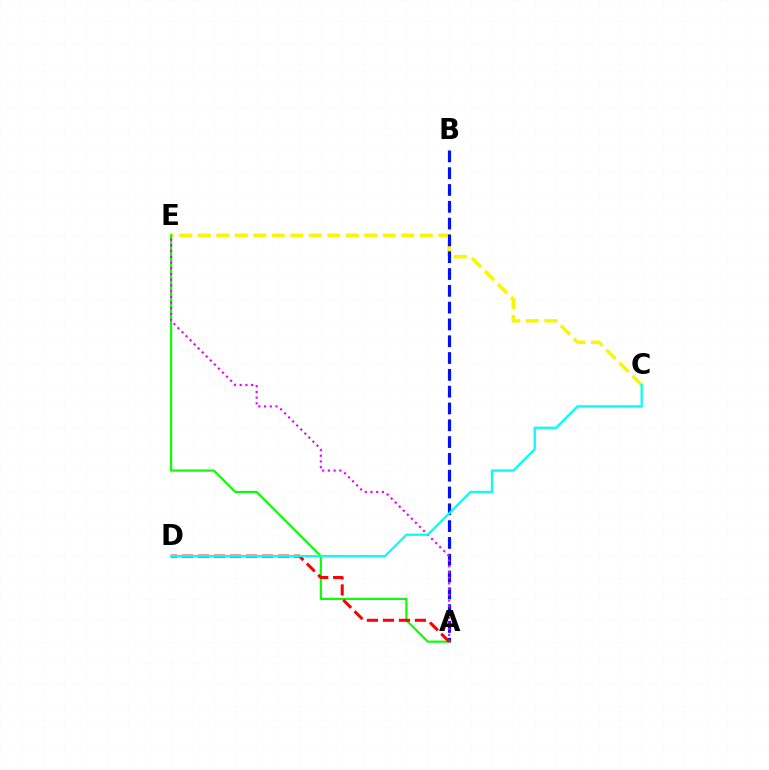{('C', 'E'): [{'color': '#fcf500', 'line_style': 'dashed', 'thickness': 2.51}], ('A', 'B'): [{'color': '#0010ff', 'line_style': 'dashed', 'thickness': 2.28}], ('A', 'E'): [{'color': '#08ff00', 'line_style': 'solid', 'thickness': 1.56}, {'color': '#ee00ff', 'line_style': 'dotted', 'thickness': 1.55}], ('A', 'D'): [{'color': '#ff0000', 'line_style': 'dashed', 'thickness': 2.17}], ('C', 'D'): [{'color': '#00fff6', 'line_style': 'solid', 'thickness': 1.62}]}